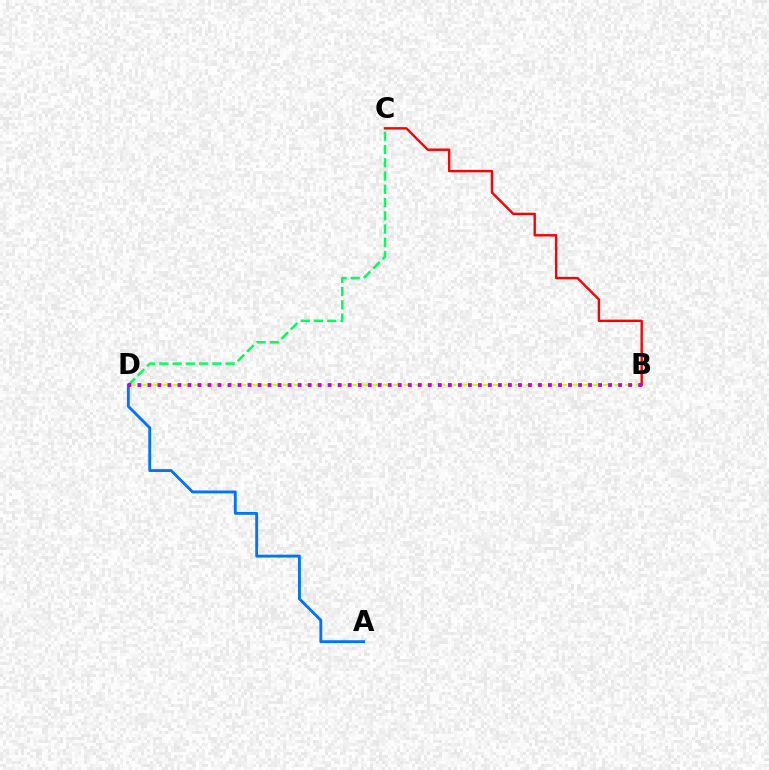{('C', 'D'): [{'color': '#00ff5c', 'line_style': 'dashed', 'thickness': 1.8}], ('B', 'C'): [{'color': '#ff0000', 'line_style': 'solid', 'thickness': 1.73}], ('B', 'D'): [{'color': '#d1ff00', 'line_style': 'dashed', 'thickness': 1.5}, {'color': '#b900ff', 'line_style': 'dotted', 'thickness': 2.72}], ('A', 'D'): [{'color': '#0074ff', 'line_style': 'solid', 'thickness': 2.07}]}